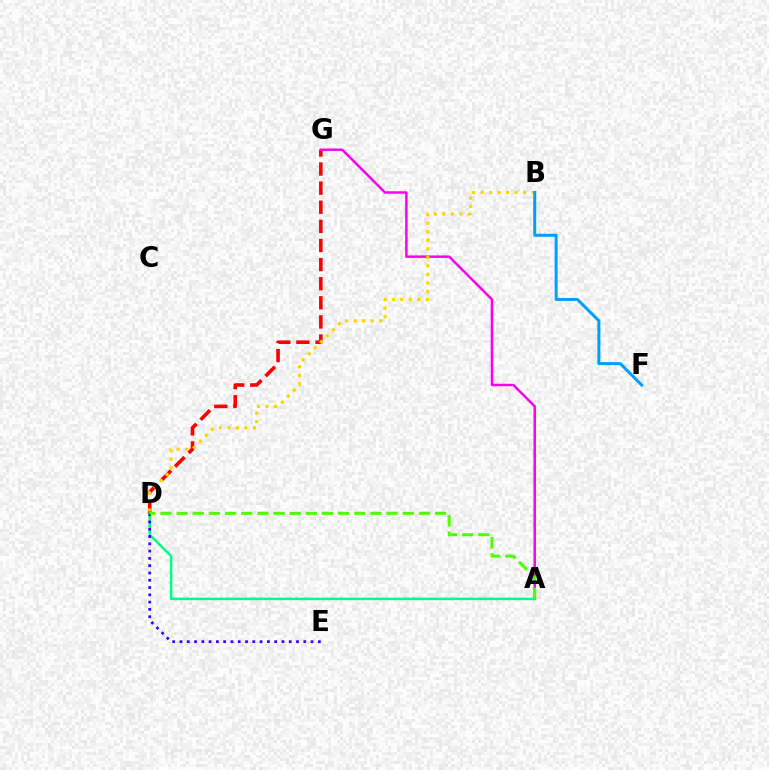{('D', 'G'): [{'color': '#ff0000', 'line_style': 'dashed', 'thickness': 2.6}], ('A', 'G'): [{'color': '#ff00ed', 'line_style': 'solid', 'thickness': 1.79}], ('A', 'D'): [{'color': '#00ff86', 'line_style': 'solid', 'thickness': 1.82}, {'color': '#4fff00', 'line_style': 'dashed', 'thickness': 2.19}], ('D', 'E'): [{'color': '#3700ff', 'line_style': 'dotted', 'thickness': 1.98}], ('B', 'D'): [{'color': '#ffd500', 'line_style': 'dotted', 'thickness': 2.31}], ('B', 'F'): [{'color': '#009eff', 'line_style': 'solid', 'thickness': 2.15}]}